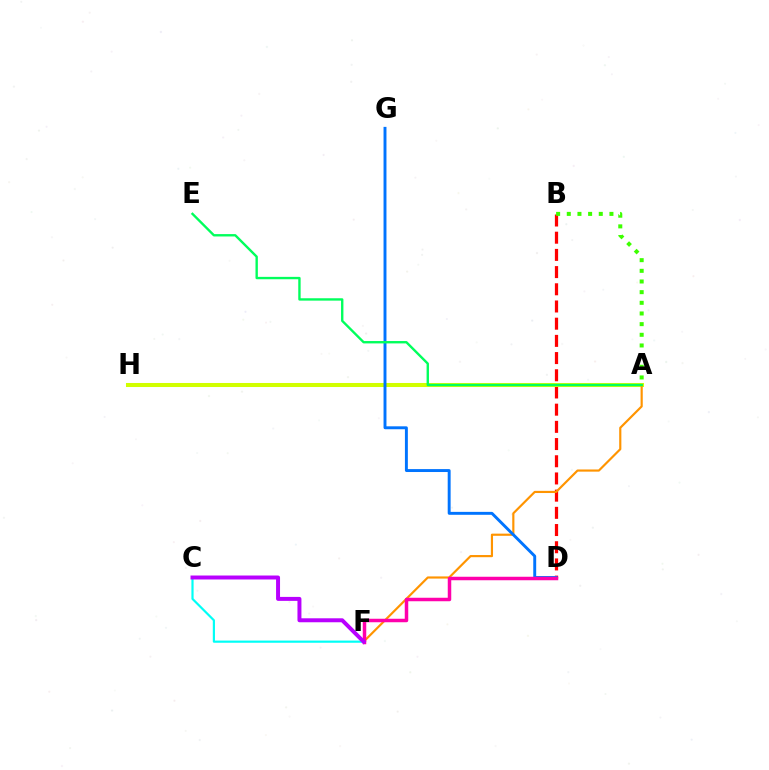{('B', 'D'): [{'color': '#ff0000', 'line_style': 'dashed', 'thickness': 2.34}], ('A', 'H'): [{'color': '#2500ff', 'line_style': 'dotted', 'thickness': 1.89}, {'color': '#d1ff00', 'line_style': 'solid', 'thickness': 2.91}], ('A', 'F'): [{'color': '#ff9400', 'line_style': 'solid', 'thickness': 1.56}], ('D', 'G'): [{'color': '#0074ff', 'line_style': 'solid', 'thickness': 2.1}], ('C', 'F'): [{'color': '#00fff6', 'line_style': 'solid', 'thickness': 1.57}, {'color': '#b900ff', 'line_style': 'solid', 'thickness': 2.86}], ('A', 'E'): [{'color': '#00ff5c', 'line_style': 'solid', 'thickness': 1.71}], ('A', 'B'): [{'color': '#3dff00', 'line_style': 'dotted', 'thickness': 2.9}], ('D', 'F'): [{'color': '#ff00ac', 'line_style': 'solid', 'thickness': 2.51}]}